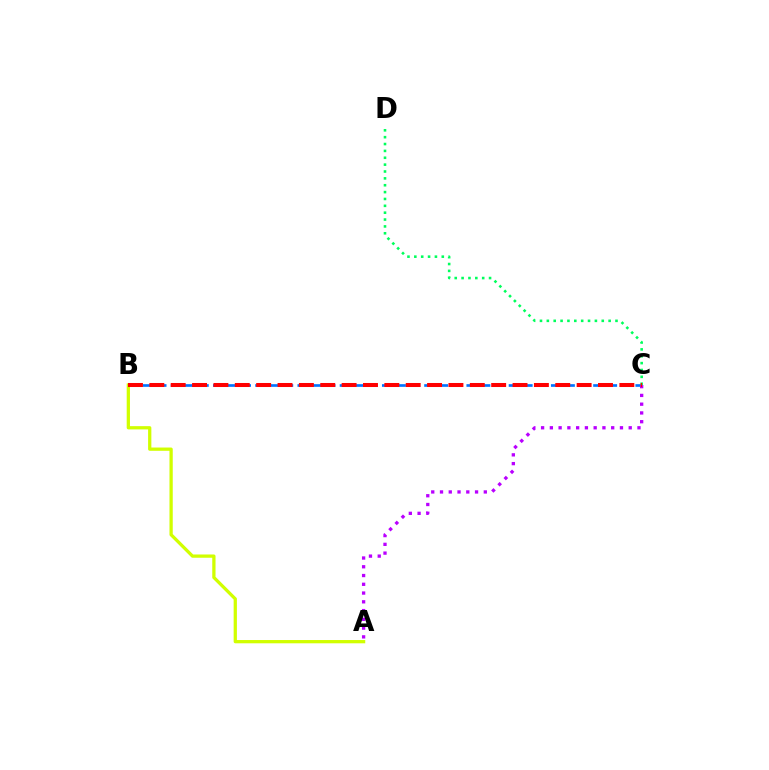{('B', 'C'): [{'color': '#0074ff', 'line_style': 'dashed', 'thickness': 1.91}, {'color': '#ff0000', 'line_style': 'dashed', 'thickness': 2.9}], ('C', 'D'): [{'color': '#00ff5c', 'line_style': 'dotted', 'thickness': 1.87}], ('A', 'C'): [{'color': '#b900ff', 'line_style': 'dotted', 'thickness': 2.38}], ('A', 'B'): [{'color': '#d1ff00', 'line_style': 'solid', 'thickness': 2.35}]}